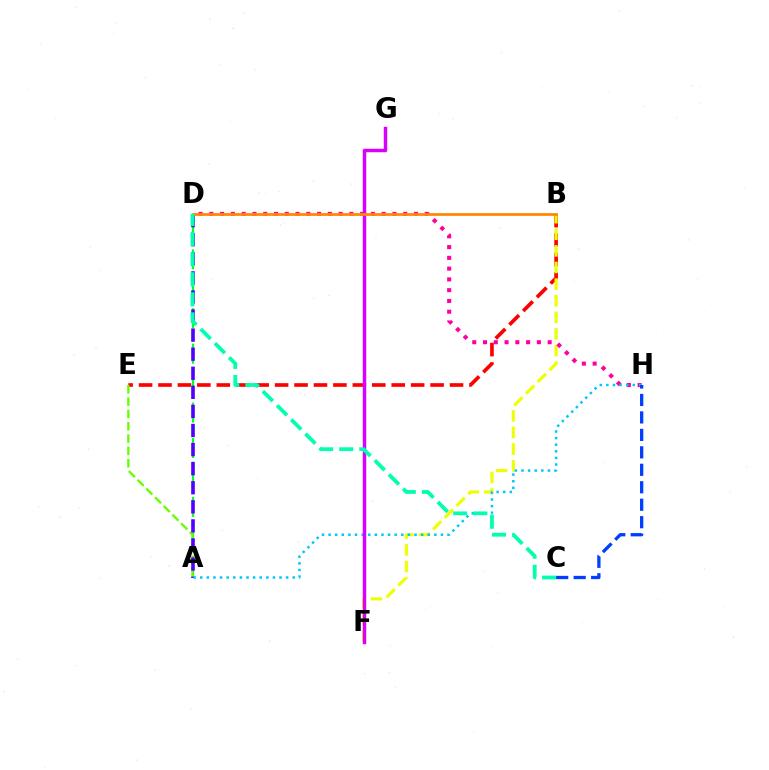{('B', 'E'): [{'color': '#ff0000', 'line_style': 'dashed', 'thickness': 2.64}], ('A', 'D'): [{'color': '#00ff27', 'line_style': 'dashed', 'thickness': 1.6}, {'color': '#4f00ff', 'line_style': 'dashed', 'thickness': 2.59}], ('B', 'F'): [{'color': '#eeff00', 'line_style': 'dashed', 'thickness': 2.26}], ('A', 'E'): [{'color': '#66ff00', 'line_style': 'dashed', 'thickness': 1.67}], ('D', 'H'): [{'color': '#ff00a0', 'line_style': 'dotted', 'thickness': 2.93}], ('A', 'H'): [{'color': '#00c7ff', 'line_style': 'dotted', 'thickness': 1.8}], ('F', 'G'): [{'color': '#d600ff', 'line_style': 'solid', 'thickness': 2.49}], ('B', 'D'): [{'color': '#ff8800', 'line_style': 'solid', 'thickness': 1.98}], ('C', 'D'): [{'color': '#00ffaf', 'line_style': 'dashed', 'thickness': 2.73}], ('C', 'H'): [{'color': '#003fff', 'line_style': 'dashed', 'thickness': 2.37}]}